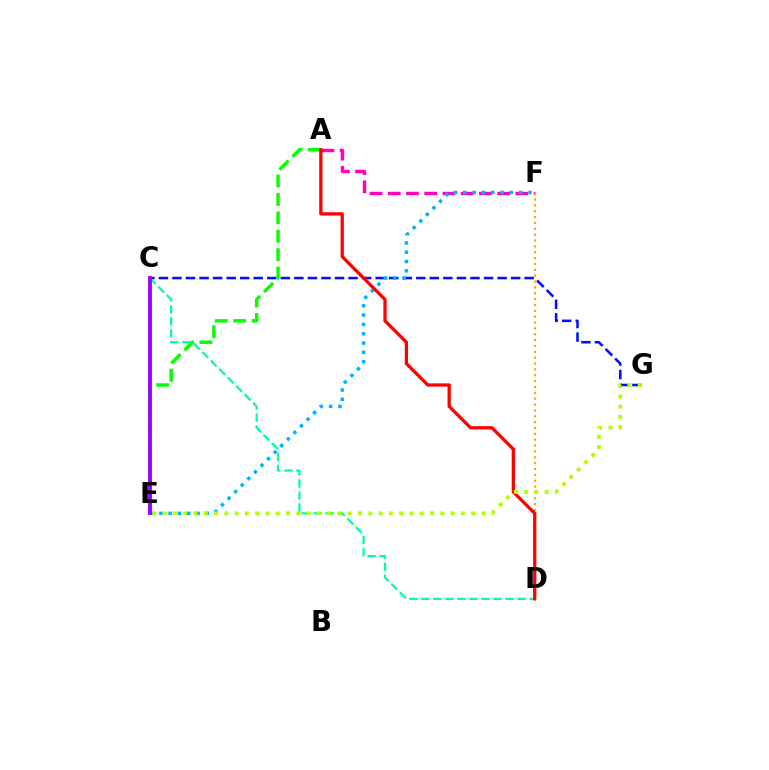{('C', 'G'): [{'color': '#0010ff', 'line_style': 'dashed', 'thickness': 1.84}], ('A', 'F'): [{'color': '#ff00bd', 'line_style': 'dashed', 'thickness': 2.48}], ('D', 'F'): [{'color': '#ffa500', 'line_style': 'dotted', 'thickness': 1.59}], ('A', 'E'): [{'color': '#08ff00', 'line_style': 'dashed', 'thickness': 2.5}], ('C', 'D'): [{'color': '#00ff9d', 'line_style': 'dashed', 'thickness': 1.63}], ('E', 'F'): [{'color': '#00b5ff', 'line_style': 'dotted', 'thickness': 2.53}], ('A', 'D'): [{'color': '#ff0000', 'line_style': 'solid', 'thickness': 2.36}], ('E', 'G'): [{'color': '#b3ff00', 'line_style': 'dotted', 'thickness': 2.8}], ('C', 'E'): [{'color': '#9b00ff', 'line_style': 'solid', 'thickness': 2.75}]}